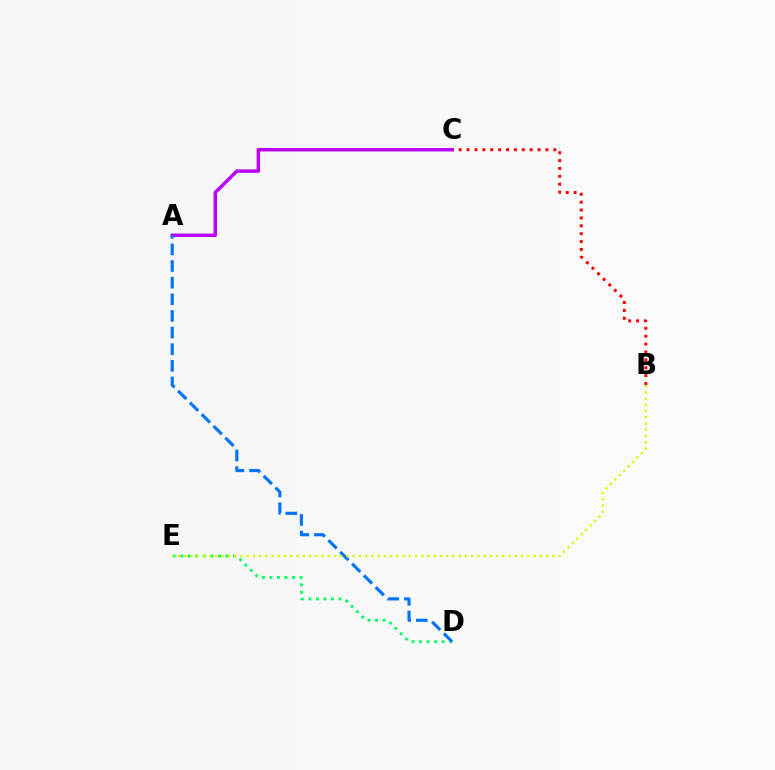{('B', 'C'): [{'color': '#ff0000', 'line_style': 'dotted', 'thickness': 2.14}], ('A', 'C'): [{'color': '#b900ff', 'line_style': 'solid', 'thickness': 2.5}], ('D', 'E'): [{'color': '#00ff5c', 'line_style': 'dotted', 'thickness': 2.05}], ('A', 'D'): [{'color': '#0074ff', 'line_style': 'dashed', 'thickness': 2.26}], ('B', 'E'): [{'color': '#d1ff00', 'line_style': 'dotted', 'thickness': 1.7}]}